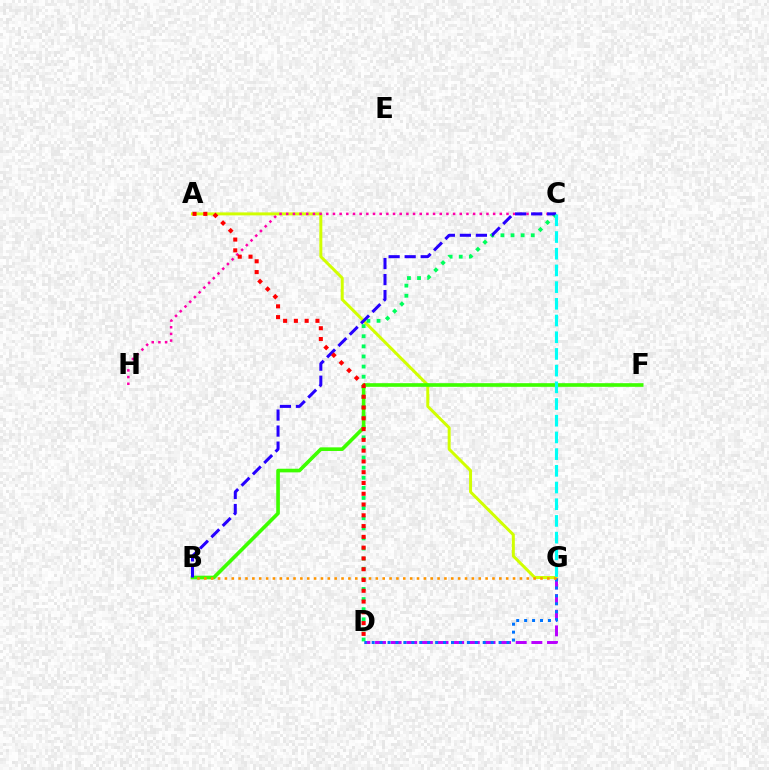{('A', 'G'): [{'color': '#d1ff00', 'line_style': 'solid', 'thickness': 2.14}], ('D', 'G'): [{'color': '#b900ff', 'line_style': 'dashed', 'thickness': 2.12}, {'color': '#0074ff', 'line_style': 'dotted', 'thickness': 2.15}], ('C', 'H'): [{'color': '#ff00ac', 'line_style': 'dotted', 'thickness': 1.81}], ('C', 'D'): [{'color': '#00ff5c', 'line_style': 'dotted', 'thickness': 2.75}], ('B', 'F'): [{'color': '#3dff00', 'line_style': 'solid', 'thickness': 2.62}], ('B', 'G'): [{'color': '#ff9400', 'line_style': 'dotted', 'thickness': 1.86}], ('B', 'C'): [{'color': '#2500ff', 'line_style': 'dashed', 'thickness': 2.18}], ('A', 'D'): [{'color': '#ff0000', 'line_style': 'dotted', 'thickness': 2.93}], ('C', 'G'): [{'color': '#00fff6', 'line_style': 'dashed', 'thickness': 2.27}]}